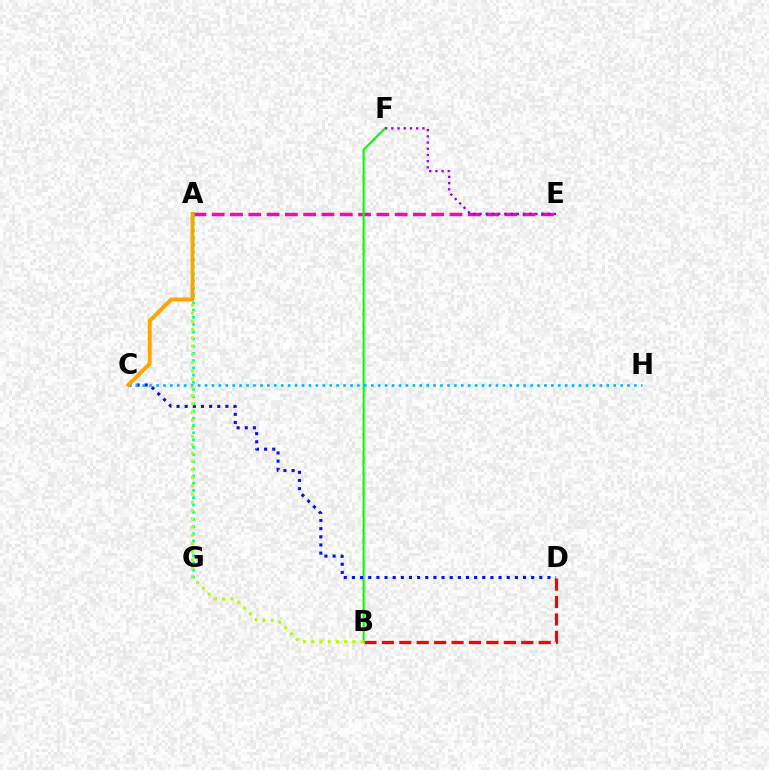{('B', 'D'): [{'color': '#ff0000', 'line_style': 'dashed', 'thickness': 2.37}], ('A', 'E'): [{'color': '#ff00bd', 'line_style': 'dashed', 'thickness': 2.49}], ('B', 'F'): [{'color': '#08ff00', 'line_style': 'solid', 'thickness': 1.55}], ('C', 'D'): [{'color': '#0010ff', 'line_style': 'dotted', 'thickness': 2.21}], ('C', 'H'): [{'color': '#00b5ff', 'line_style': 'dotted', 'thickness': 1.88}], ('A', 'G'): [{'color': '#00ff9d', 'line_style': 'dotted', 'thickness': 1.96}], ('A', 'B'): [{'color': '#b3ff00', 'line_style': 'dotted', 'thickness': 2.23}], ('A', 'C'): [{'color': '#ffa500', 'line_style': 'solid', 'thickness': 2.79}], ('E', 'F'): [{'color': '#9b00ff', 'line_style': 'dotted', 'thickness': 1.68}]}